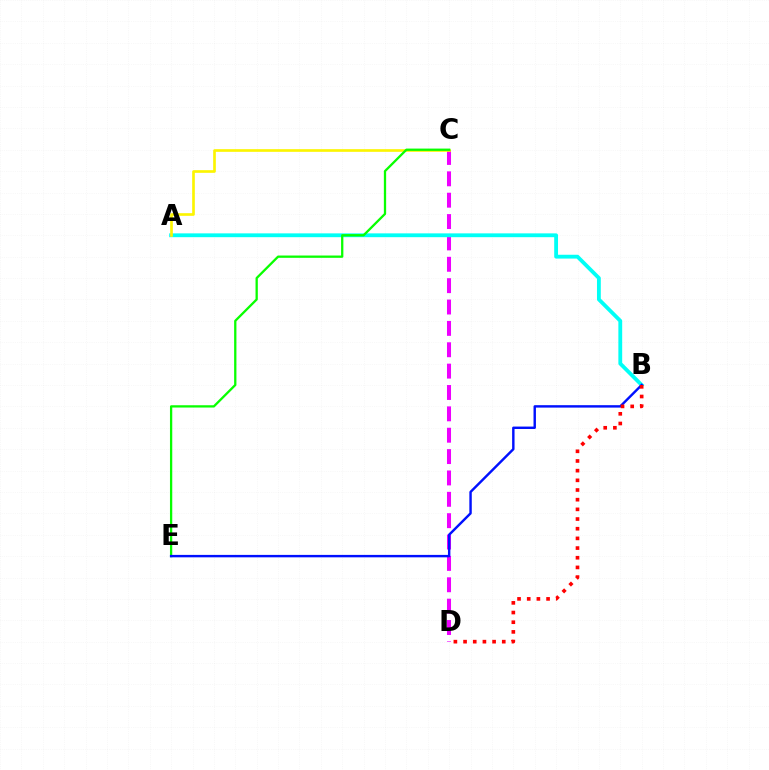{('C', 'D'): [{'color': '#ee00ff', 'line_style': 'dashed', 'thickness': 2.9}], ('A', 'B'): [{'color': '#00fff6', 'line_style': 'solid', 'thickness': 2.75}], ('A', 'C'): [{'color': '#fcf500', 'line_style': 'solid', 'thickness': 1.91}], ('C', 'E'): [{'color': '#08ff00', 'line_style': 'solid', 'thickness': 1.65}], ('B', 'E'): [{'color': '#0010ff', 'line_style': 'solid', 'thickness': 1.75}], ('B', 'D'): [{'color': '#ff0000', 'line_style': 'dotted', 'thickness': 2.63}]}